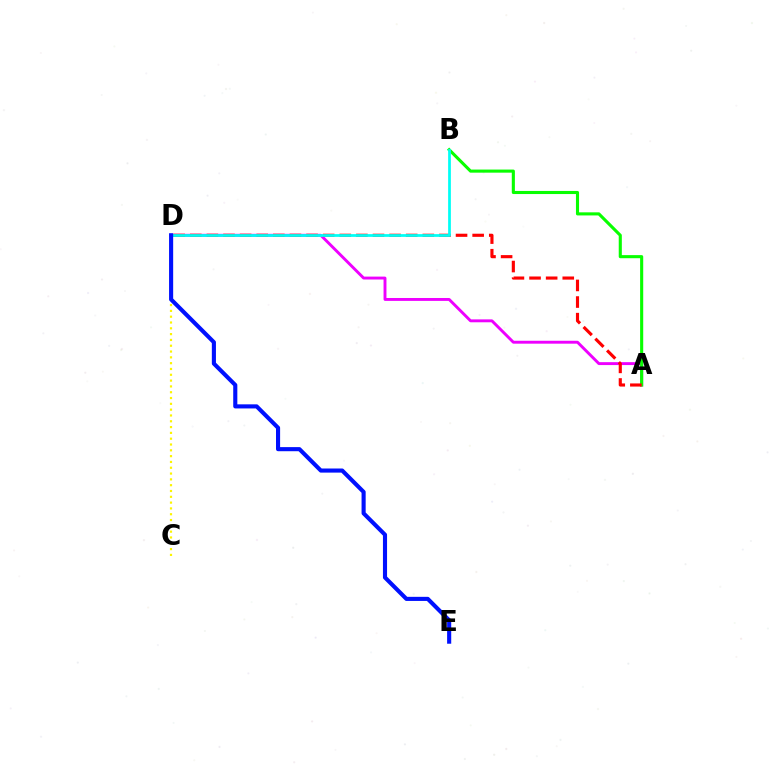{('A', 'D'): [{'color': '#ee00ff', 'line_style': 'solid', 'thickness': 2.09}, {'color': '#ff0000', 'line_style': 'dashed', 'thickness': 2.26}], ('C', 'D'): [{'color': '#fcf500', 'line_style': 'dotted', 'thickness': 1.58}], ('A', 'B'): [{'color': '#08ff00', 'line_style': 'solid', 'thickness': 2.23}], ('B', 'D'): [{'color': '#00fff6', 'line_style': 'solid', 'thickness': 1.98}], ('D', 'E'): [{'color': '#0010ff', 'line_style': 'solid', 'thickness': 2.96}]}